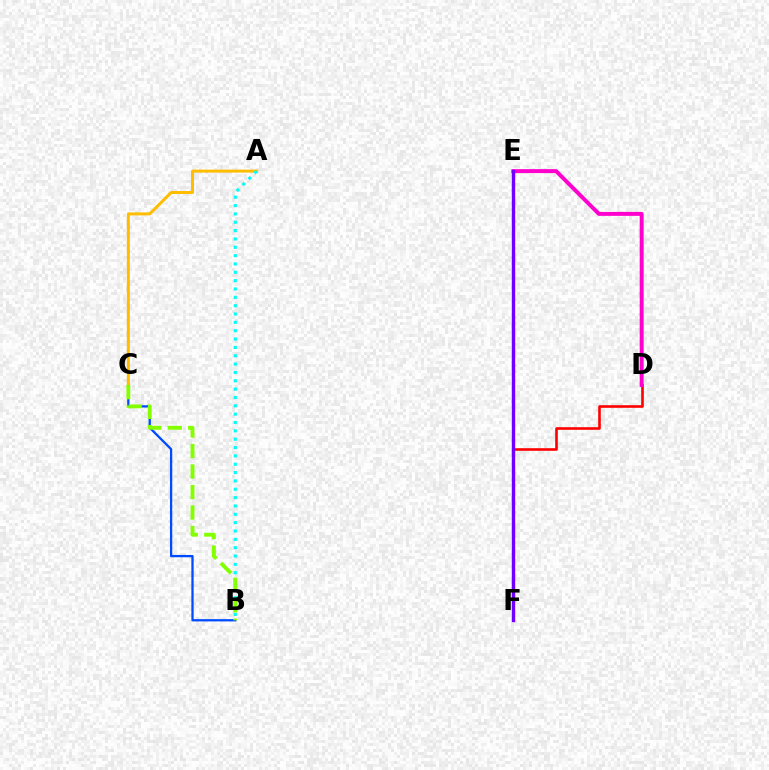{('D', 'F'): [{'color': '#ff0000', 'line_style': 'solid', 'thickness': 1.88}], ('B', 'C'): [{'color': '#004bff', 'line_style': 'solid', 'thickness': 1.64}, {'color': '#84ff00', 'line_style': 'dashed', 'thickness': 2.79}], ('D', 'E'): [{'color': '#ff00cf', 'line_style': 'solid', 'thickness': 2.84}], ('A', 'C'): [{'color': '#ffbd00', 'line_style': 'solid', 'thickness': 2.15}], ('E', 'F'): [{'color': '#00ff39', 'line_style': 'dashed', 'thickness': 2.21}, {'color': '#7200ff', 'line_style': 'solid', 'thickness': 2.45}], ('A', 'B'): [{'color': '#00fff6', 'line_style': 'dotted', 'thickness': 2.27}]}